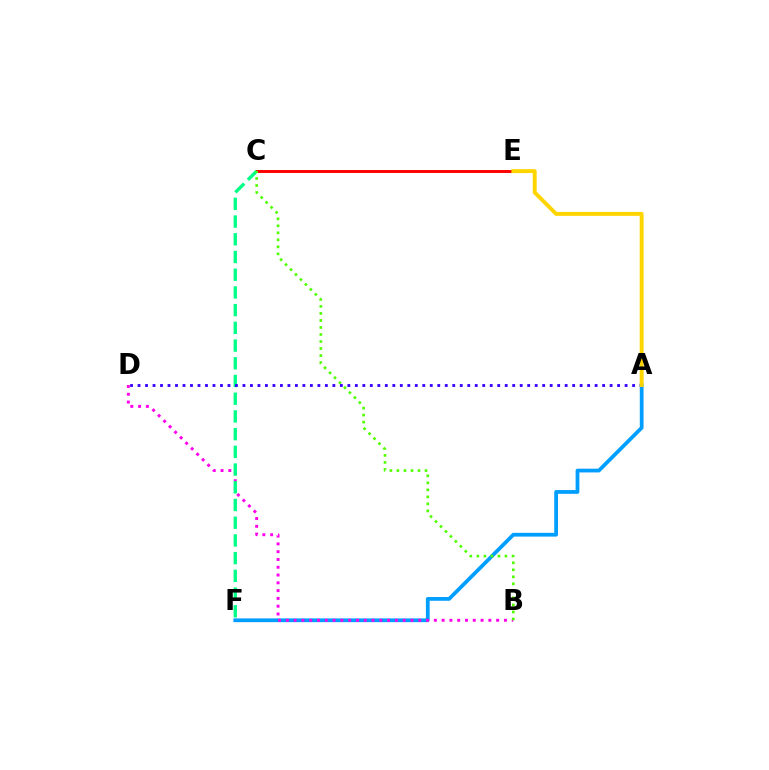{('C', 'E'): [{'color': '#ff0000', 'line_style': 'solid', 'thickness': 2.11}], ('A', 'F'): [{'color': '#009eff', 'line_style': 'solid', 'thickness': 2.7}], ('B', 'D'): [{'color': '#ff00ed', 'line_style': 'dotted', 'thickness': 2.12}], ('C', 'F'): [{'color': '#00ff86', 'line_style': 'dashed', 'thickness': 2.41}], ('B', 'C'): [{'color': '#4fff00', 'line_style': 'dotted', 'thickness': 1.91}], ('A', 'D'): [{'color': '#3700ff', 'line_style': 'dotted', 'thickness': 2.04}], ('A', 'E'): [{'color': '#ffd500', 'line_style': 'solid', 'thickness': 2.82}]}